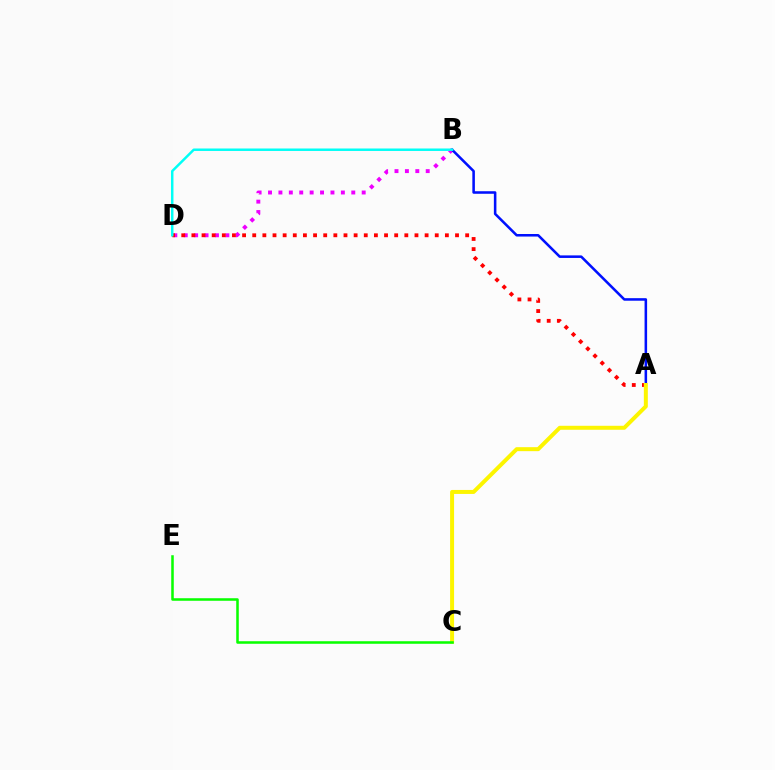{('B', 'D'): [{'color': '#ee00ff', 'line_style': 'dotted', 'thickness': 2.83}, {'color': '#00fff6', 'line_style': 'solid', 'thickness': 1.78}], ('A', 'D'): [{'color': '#ff0000', 'line_style': 'dotted', 'thickness': 2.75}], ('A', 'B'): [{'color': '#0010ff', 'line_style': 'solid', 'thickness': 1.84}], ('A', 'C'): [{'color': '#fcf500', 'line_style': 'solid', 'thickness': 2.87}], ('C', 'E'): [{'color': '#08ff00', 'line_style': 'solid', 'thickness': 1.83}]}